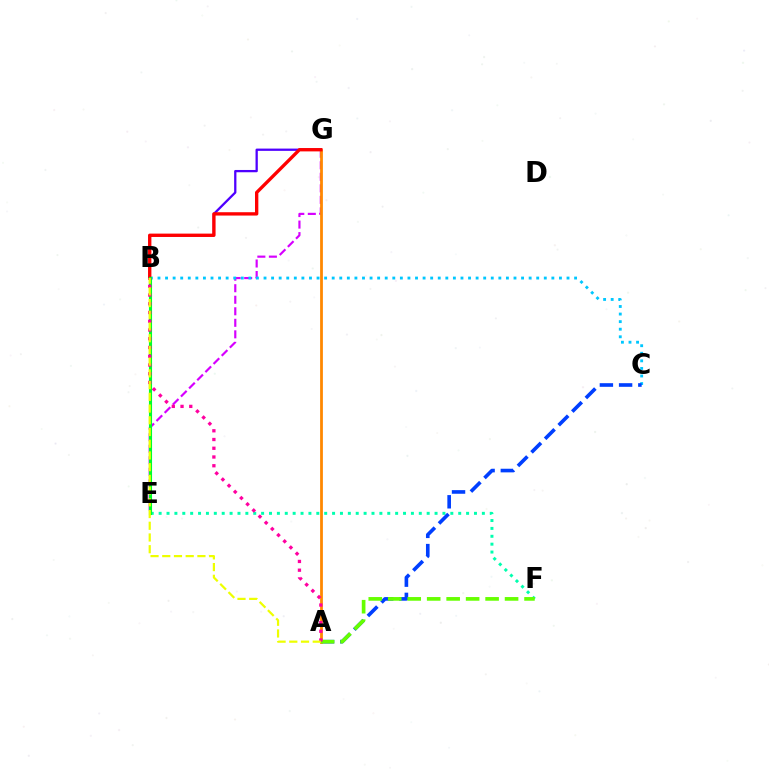{('E', 'G'): [{'color': '#d600ff', 'line_style': 'dashed', 'thickness': 1.57}], ('B', 'G'): [{'color': '#4f00ff', 'line_style': 'solid', 'thickness': 1.64}, {'color': '#ff0000', 'line_style': 'solid', 'thickness': 2.41}], ('B', 'C'): [{'color': '#00c7ff', 'line_style': 'dotted', 'thickness': 2.06}], ('E', 'F'): [{'color': '#00ffaf', 'line_style': 'dotted', 'thickness': 2.14}], ('A', 'C'): [{'color': '#003fff', 'line_style': 'dashed', 'thickness': 2.61}], ('A', 'G'): [{'color': '#ff8800', 'line_style': 'solid', 'thickness': 2.0}], ('A', 'F'): [{'color': '#66ff00', 'line_style': 'dashed', 'thickness': 2.65}], ('B', 'E'): [{'color': '#00ff27', 'line_style': 'solid', 'thickness': 2.24}], ('A', 'B'): [{'color': '#ff00a0', 'line_style': 'dotted', 'thickness': 2.38}, {'color': '#eeff00', 'line_style': 'dashed', 'thickness': 1.59}]}